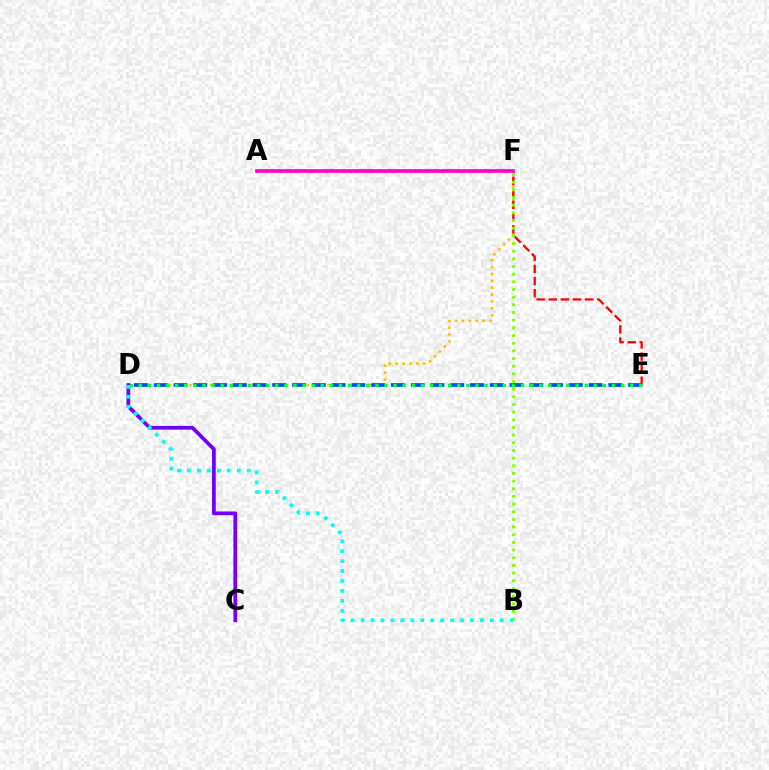{('D', 'F'): [{'color': '#ffbd00', 'line_style': 'dotted', 'thickness': 1.87}], ('D', 'E'): [{'color': '#004bff', 'line_style': 'dashed', 'thickness': 2.69}, {'color': '#00ff39', 'line_style': 'dotted', 'thickness': 2.47}], ('E', 'F'): [{'color': '#ff0000', 'line_style': 'dashed', 'thickness': 1.65}], ('C', 'D'): [{'color': '#7200ff', 'line_style': 'solid', 'thickness': 2.69}], ('A', 'F'): [{'color': '#ff00cf', 'line_style': 'solid', 'thickness': 2.64}], ('B', 'F'): [{'color': '#84ff00', 'line_style': 'dotted', 'thickness': 2.08}], ('B', 'D'): [{'color': '#00fff6', 'line_style': 'dotted', 'thickness': 2.7}]}